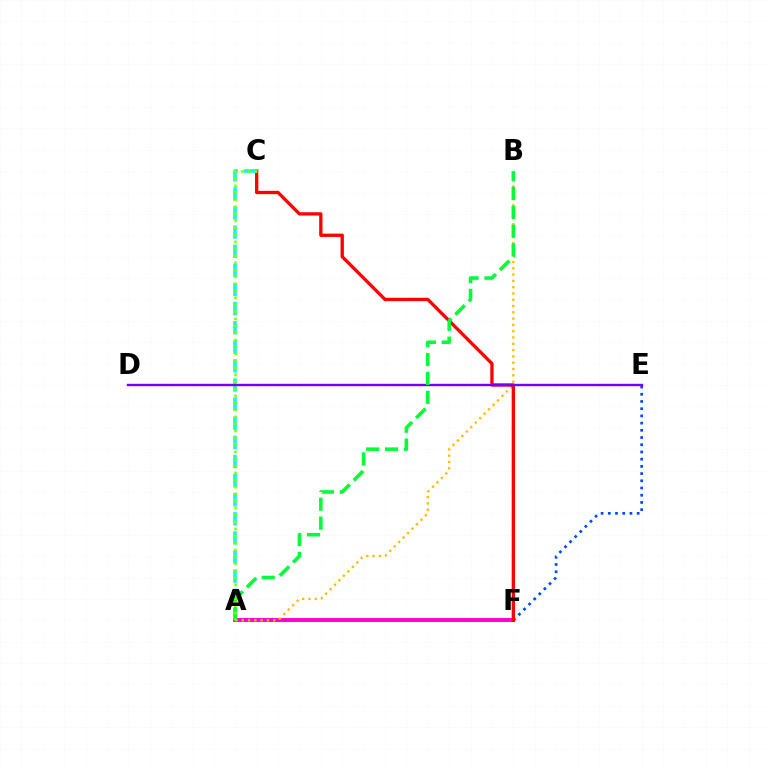{('A', 'F'): [{'color': '#ff00cf', 'line_style': 'solid', 'thickness': 2.82}], ('E', 'F'): [{'color': '#004bff', 'line_style': 'dotted', 'thickness': 1.96}], ('A', 'B'): [{'color': '#ffbd00', 'line_style': 'dotted', 'thickness': 1.71}, {'color': '#00ff39', 'line_style': 'dashed', 'thickness': 2.57}], ('C', 'F'): [{'color': '#ff0000', 'line_style': 'solid', 'thickness': 2.38}], ('A', 'C'): [{'color': '#00fff6', 'line_style': 'dashed', 'thickness': 2.6}, {'color': '#84ff00', 'line_style': 'dotted', 'thickness': 1.9}], ('D', 'E'): [{'color': '#7200ff', 'line_style': 'solid', 'thickness': 1.72}]}